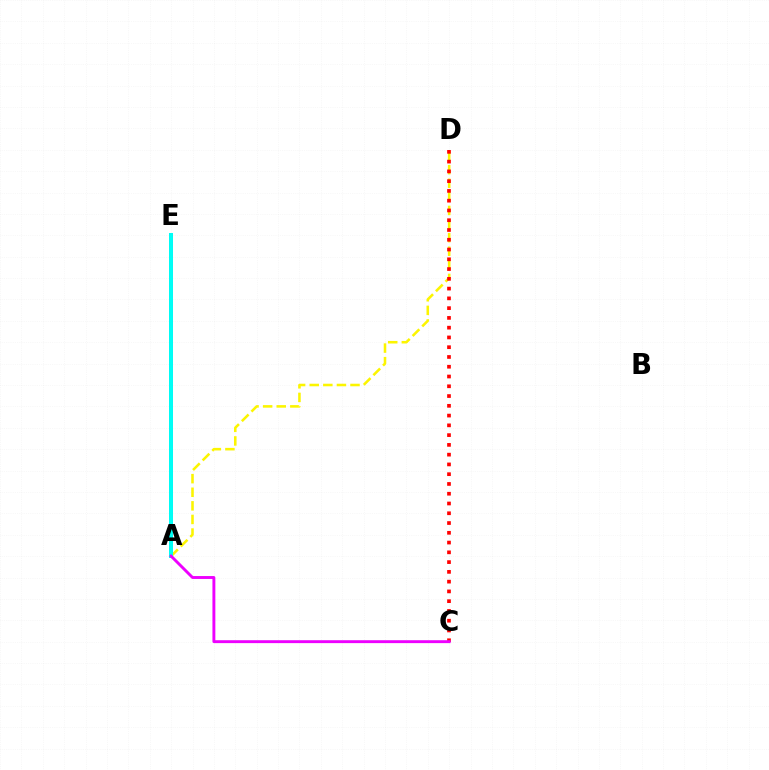{('A', 'D'): [{'color': '#fcf500', 'line_style': 'dashed', 'thickness': 1.85}], ('A', 'E'): [{'color': '#08ff00', 'line_style': 'dotted', 'thickness': 2.6}, {'color': '#0010ff', 'line_style': 'solid', 'thickness': 2.57}, {'color': '#00fff6', 'line_style': 'solid', 'thickness': 2.86}], ('C', 'D'): [{'color': '#ff0000', 'line_style': 'dotted', 'thickness': 2.65}], ('A', 'C'): [{'color': '#ee00ff', 'line_style': 'solid', 'thickness': 2.09}]}